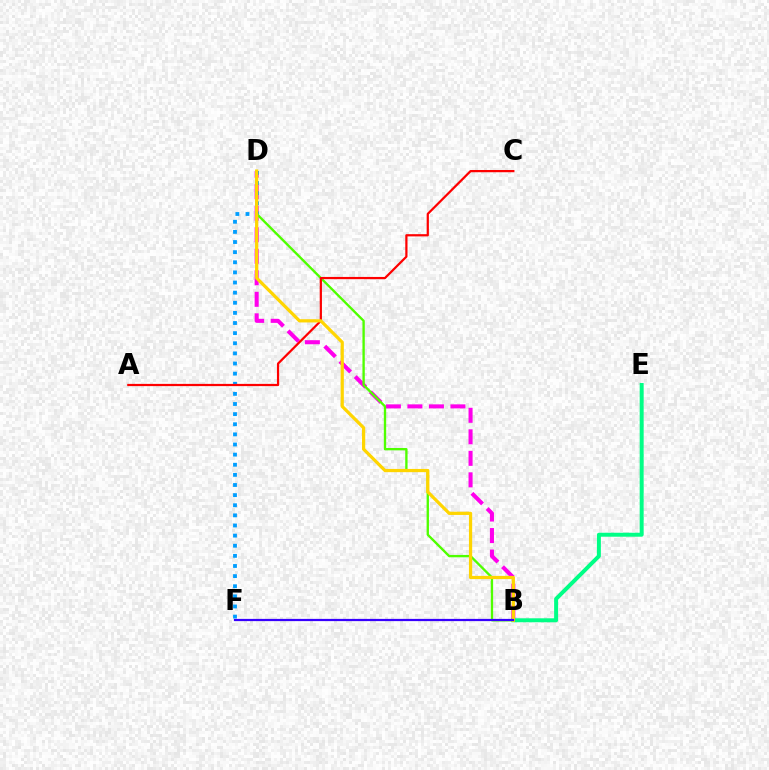{('B', 'D'): [{'color': '#ff00ed', 'line_style': 'dashed', 'thickness': 2.92}, {'color': '#4fff00', 'line_style': 'solid', 'thickness': 1.69}, {'color': '#ffd500', 'line_style': 'solid', 'thickness': 2.32}], ('B', 'E'): [{'color': '#00ff86', 'line_style': 'solid', 'thickness': 2.86}], ('D', 'F'): [{'color': '#009eff', 'line_style': 'dotted', 'thickness': 2.75}], ('A', 'C'): [{'color': '#ff0000', 'line_style': 'solid', 'thickness': 1.6}], ('B', 'F'): [{'color': '#3700ff', 'line_style': 'solid', 'thickness': 1.61}]}